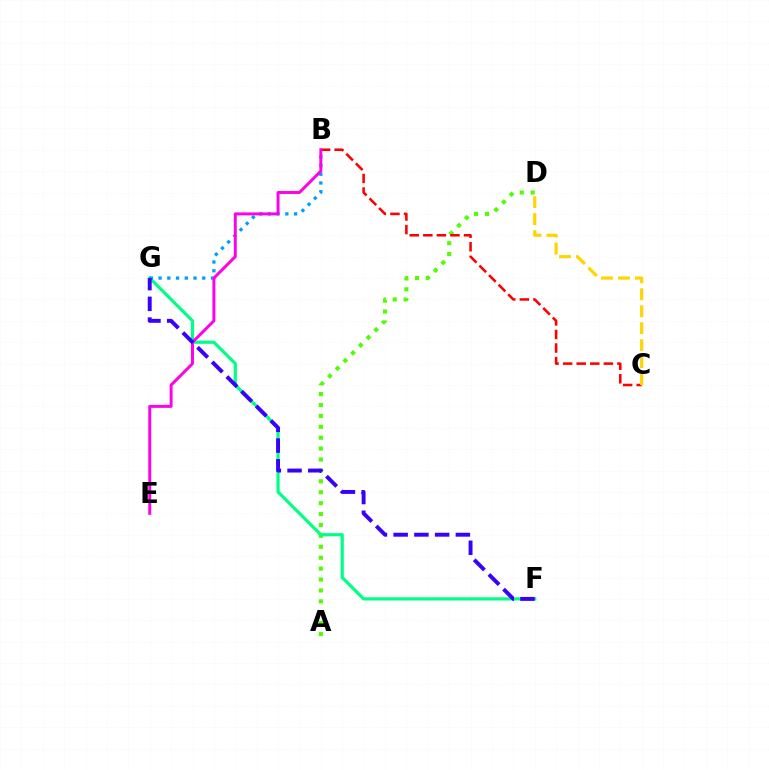{('A', 'D'): [{'color': '#4fff00', 'line_style': 'dotted', 'thickness': 2.96}], ('B', 'C'): [{'color': '#ff0000', 'line_style': 'dashed', 'thickness': 1.84}], ('F', 'G'): [{'color': '#00ff86', 'line_style': 'solid', 'thickness': 2.29}, {'color': '#3700ff', 'line_style': 'dashed', 'thickness': 2.82}], ('B', 'G'): [{'color': '#009eff', 'line_style': 'dotted', 'thickness': 2.37}], ('B', 'E'): [{'color': '#ff00ed', 'line_style': 'solid', 'thickness': 2.13}], ('C', 'D'): [{'color': '#ffd500', 'line_style': 'dashed', 'thickness': 2.3}]}